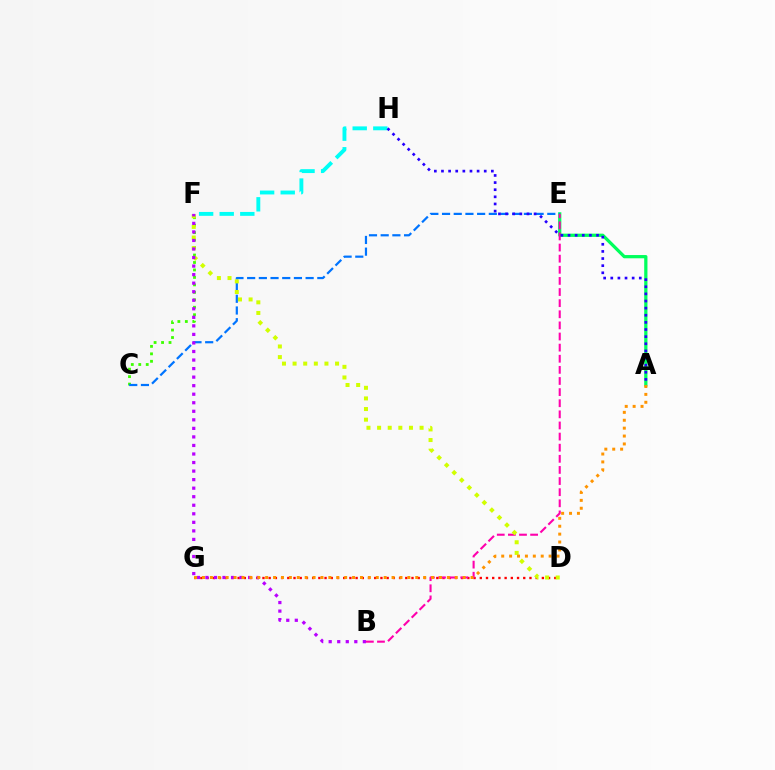{('D', 'G'): [{'color': '#ff0000', 'line_style': 'dotted', 'thickness': 1.69}], ('C', 'F'): [{'color': '#3dff00', 'line_style': 'dotted', 'thickness': 2.03}], ('F', 'H'): [{'color': '#00fff6', 'line_style': 'dashed', 'thickness': 2.8}], ('A', 'E'): [{'color': '#00ff5c', 'line_style': 'solid', 'thickness': 2.34}], ('C', 'E'): [{'color': '#0074ff', 'line_style': 'dashed', 'thickness': 1.59}], ('B', 'E'): [{'color': '#ff00ac', 'line_style': 'dashed', 'thickness': 1.51}], ('D', 'F'): [{'color': '#d1ff00', 'line_style': 'dotted', 'thickness': 2.89}], ('B', 'F'): [{'color': '#b900ff', 'line_style': 'dotted', 'thickness': 2.32}], ('A', 'H'): [{'color': '#2500ff', 'line_style': 'dotted', 'thickness': 1.94}], ('A', 'G'): [{'color': '#ff9400', 'line_style': 'dotted', 'thickness': 2.15}]}